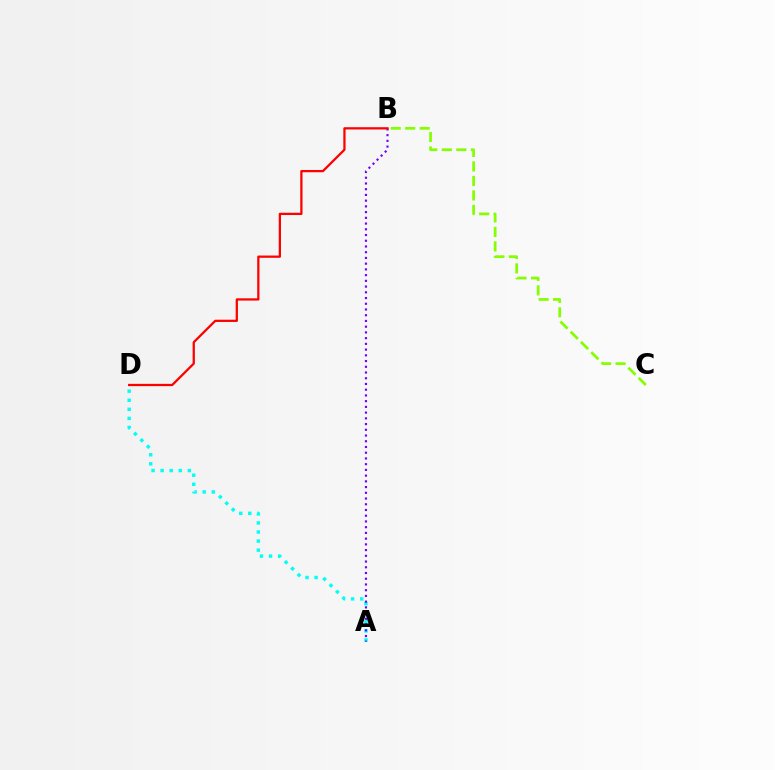{('A', 'D'): [{'color': '#00fff6', 'line_style': 'dotted', 'thickness': 2.46}], ('B', 'C'): [{'color': '#84ff00', 'line_style': 'dashed', 'thickness': 1.97}], ('A', 'B'): [{'color': '#7200ff', 'line_style': 'dotted', 'thickness': 1.56}], ('B', 'D'): [{'color': '#ff0000', 'line_style': 'solid', 'thickness': 1.63}]}